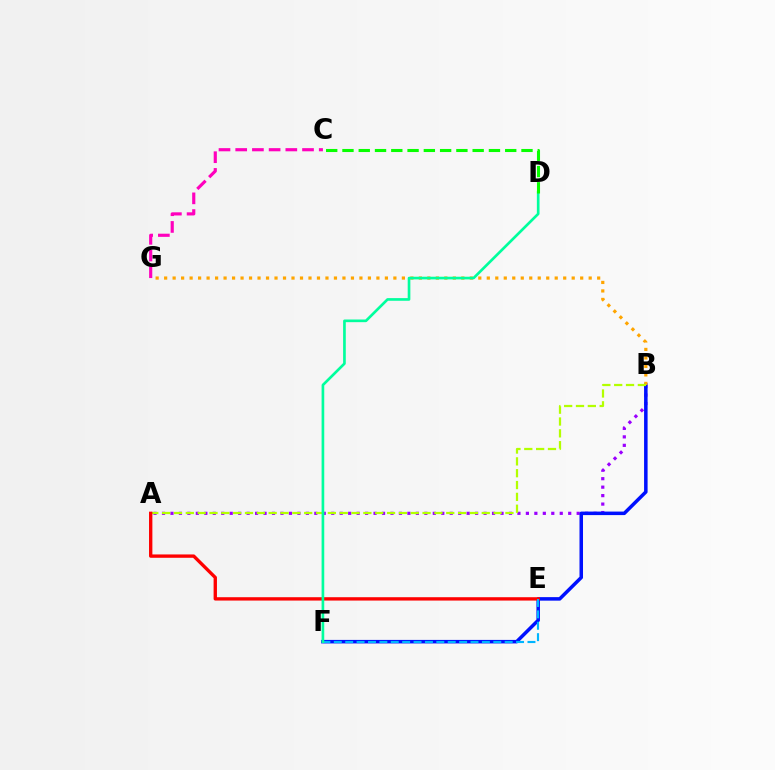{('A', 'B'): [{'color': '#9b00ff', 'line_style': 'dotted', 'thickness': 2.3}, {'color': '#b3ff00', 'line_style': 'dashed', 'thickness': 1.61}], ('B', 'F'): [{'color': '#0010ff', 'line_style': 'solid', 'thickness': 2.53}], ('B', 'G'): [{'color': '#ffa500', 'line_style': 'dotted', 'thickness': 2.31}], ('A', 'E'): [{'color': '#ff0000', 'line_style': 'solid', 'thickness': 2.41}], ('E', 'F'): [{'color': '#00b5ff', 'line_style': 'dashed', 'thickness': 1.55}], ('C', 'G'): [{'color': '#ff00bd', 'line_style': 'dashed', 'thickness': 2.27}], ('D', 'F'): [{'color': '#00ff9d', 'line_style': 'solid', 'thickness': 1.92}], ('C', 'D'): [{'color': '#08ff00', 'line_style': 'dashed', 'thickness': 2.21}]}